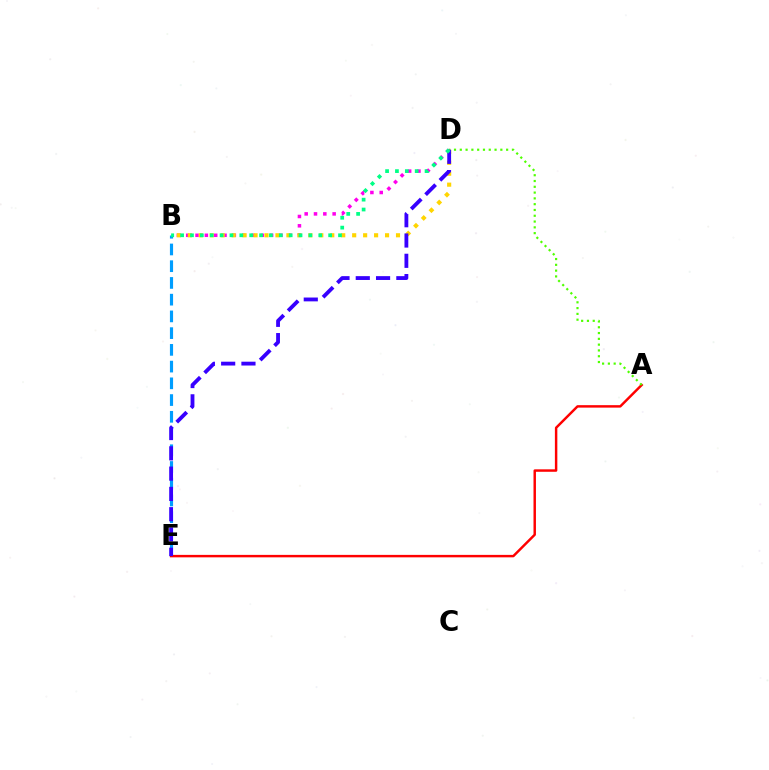{('B', 'E'): [{'color': '#009eff', 'line_style': 'dashed', 'thickness': 2.27}], ('A', 'E'): [{'color': '#ff0000', 'line_style': 'solid', 'thickness': 1.77}], ('B', 'D'): [{'color': '#ff00ed', 'line_style': 'dotted', 'thickness': 2.53}, {'color': '#ffd500', 'line_style': 'dotted', 'thickness': 2.98}, {'color': '#00ff86', 'line_style': 'dotted', 'thickness': 2.68}], ('A', 'D'): [{'color': '#4fff00', 'line_style': 'dotted', 'thickness': 1.57}], ('D', 'E'): [{'color': '#3700ff', 'line_style': 'dashed', 'thickness': 2.76}]}